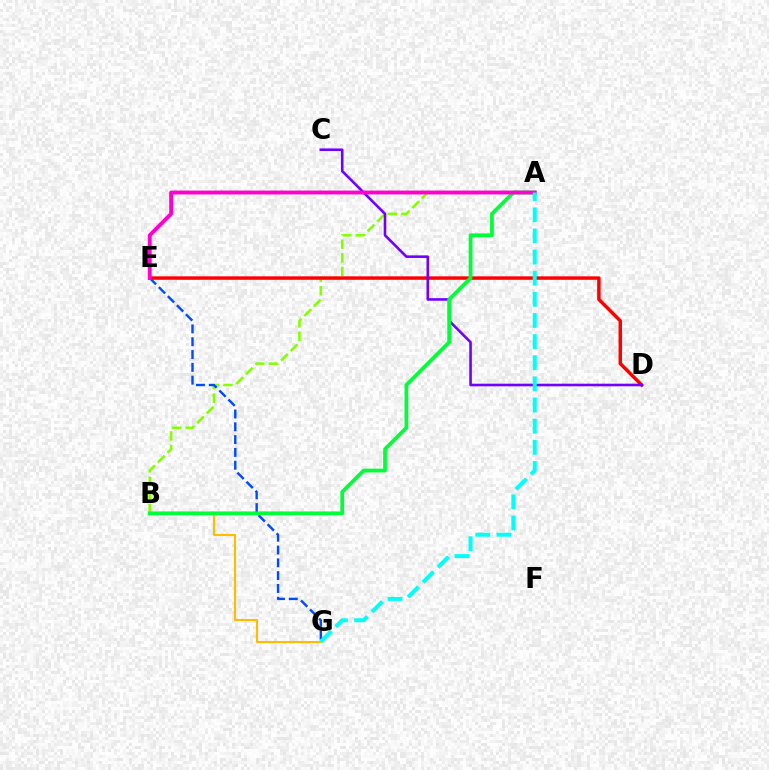{('A', 'B'): [{'color': '#84ff00', 'line_style': 'dashed', 'thickness': 1.85}, {'color': '#00ff39', 'line_style': 'solid', 'thickness': 2.7}], ('B', 'G'): [{'color': '#ffbd00', 'line_style': 'solid', 'thickness': 1.51}], ('D', 'E'): [{'color': '#ff0000', 'line_style': 'solid', 'thickness': 2.49}], ('C', 'D'): [{'color': '#7200ff', 'line_style': 'solid', 'thickness': 1.87}], ('E', 'G'): [{'color': '#004bff', 'line_style': 'dashed', 'thickness': 1.74}], ('A', 'E'): [{'color': '#ff00cf', 'line_style': 'solid', 'thickness': 2.78}], ('A', 'G'): [{'color': '#00fff6', 'line_style': 'dashed', 'thickness': 2.87}]}